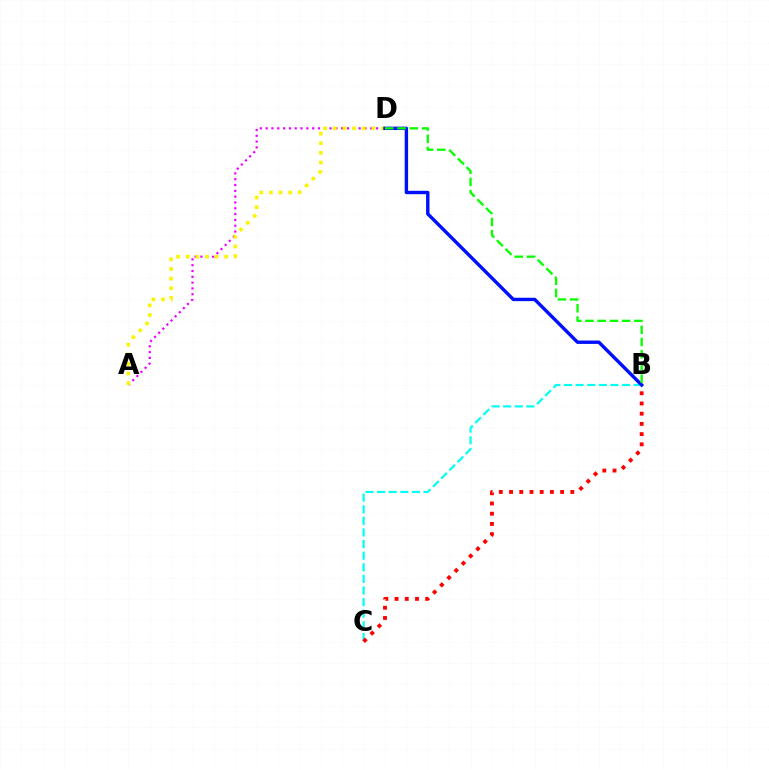{('B', 'C'): [{'color': '#00fff6', 'line_style': 'dashed', 'thickness': 1.58}, {'color': '#ff0000', 'line_style': 'dotted', 'thickness': 2.77}], ('A', 'D'): [{'color': '#ee00ff', 'line_style': 'dotted', 'thickness': 1.58}, {'color': '#fcf500', 'line_style': 'dotted', 'thickness': 2.62}], ('B', 'D'): [{'color': '#0010ff', 'line_style': 'solid', 'thickness': 2.45}, {'color': '#08ff00', 'line_style': 'dashed', 'thickness': 1.66}]}